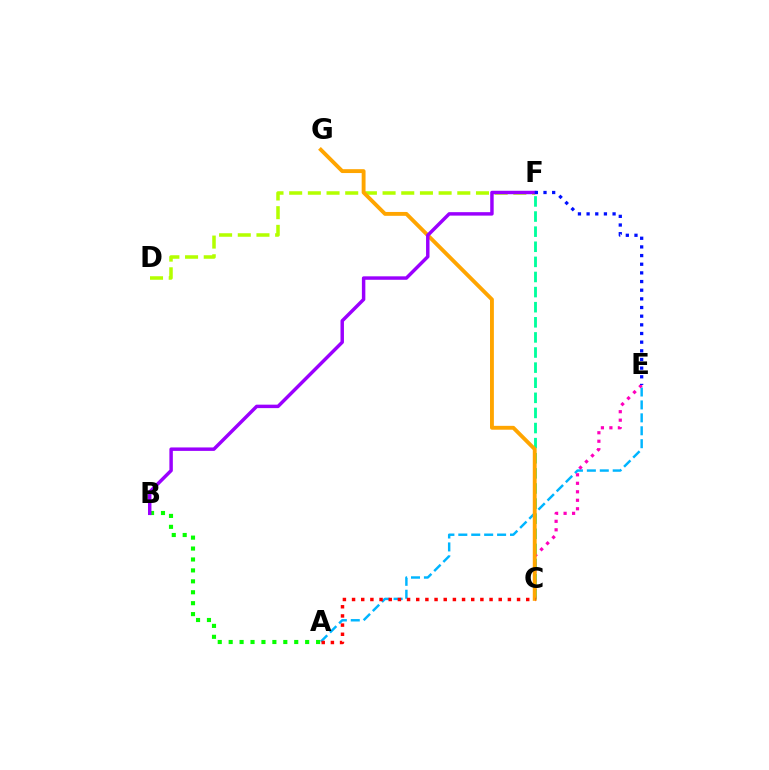{('D', 'F'): [{'color': '#b3ff00', 'line_style': 'dashed', 'thickness': 2.54}], ('C', 'F'): [{'color': '#00ff9d', 'line_style': 'dashed', 'thickness': 2.05}], ('A', 'E'): [{'color': '#00b5ff', 'line_style': 'dashed', 'thickness': 1.76}], ('C', 'E'): [{'color': '#ff00bd', 'line_style': 'dotted', 'thickness': 2.31}], ('A', 'B'): [{'color': '#08ff00', 'line_style': 'dotted', 'thickness': 2.97}], ('C', 'G'): [{'color': '#ffa500', 'line_style': 'solid', 'thickness': 2.79}], ('B', 'F'): [{'color': '#9b00ff', 'line_style': 'solid', 'thickness': 2.49}], ('E', 'F'): [{'color': '#0010ff', 'line_style': 'dotted', 'thickness': 2.35}], ('A', 'C'): [{'color': '#ff0000', 'line_style': 'dotted', 'thickness': 2.49}]}